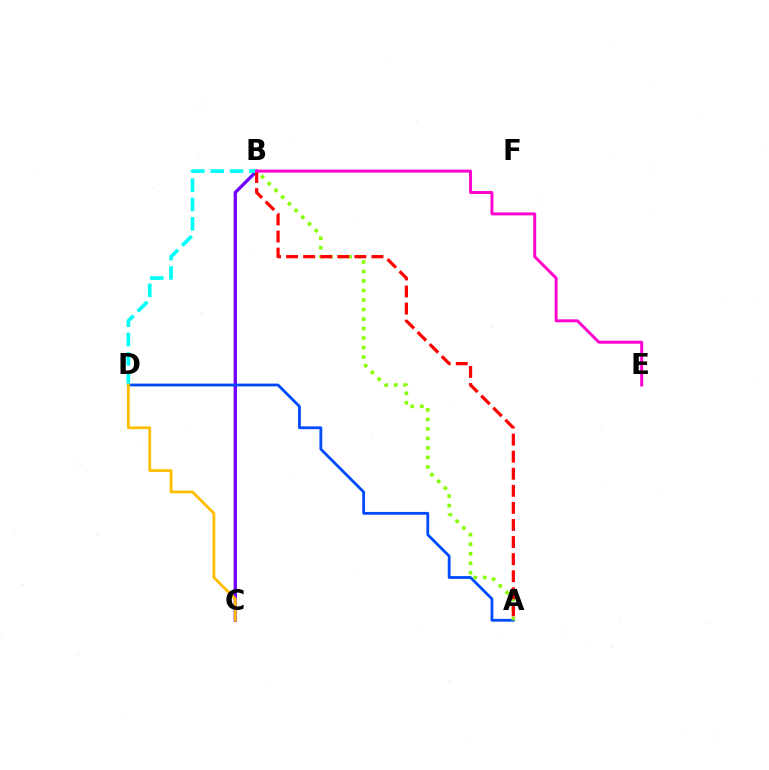{('B', 'C'): [{'color': '#00ff39', 'line_style': 'dashed', 'thickness': 1.65}, {'color': '#7200ff', 'line_style': 'solid', 'thickness': 2.38}], ('A', 'D'): [{'color': '#004bff', 'line_style': 'solid', 'thickness': 2.02}], ('B', 'D'): [{'color': '#00fff6', 'line_style': 'dashed', 'thickness': 2.63}], ('A', 'B'): [{'color': '#84ff00', 'line_style': 'dotted', 'thickness': 2.58}, {'color': '#ff0000', 'line_style': 'dashed', 'thickness': 2.32}], ('C', 'D'): [{'color': '#ffbd00', 'line_style': 'solid', 'thickness': 2.01}], ('B', 'E'): [{'color': '#ff00cf', 'line_style': 'solid', 'thickness': 2.13}]}